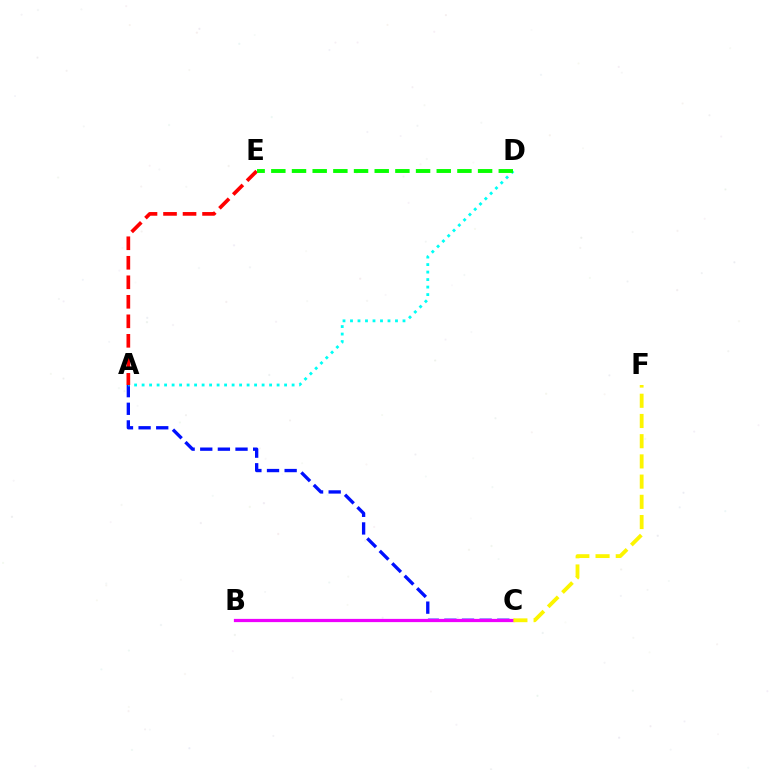{('A', 'C'): [{'color': '#0010ff', 'line_style': 'dashed', 'thickness': 2.4}], ('A', 'D'): [{'color': '#00fff6', 'line_style': 'dotted', 'thickness': 2.04}], ('A', 'E'): [{'color': '#ff0000', 'line_style': 'dashed', 'thickness': 2.65}], ('B', 'C'): [{'color': '#ee00ff', 'line_style': 'solid', 'thickness': 2.33}], ('D', 'E'): [{'color': '#08ff00', 'line_style': 'dashed', 'thickness': 2.81}], ('C', 'F'): [{'color': '#fcf500', 'line_style': 'dashed', 'thickness': 2.75}]}